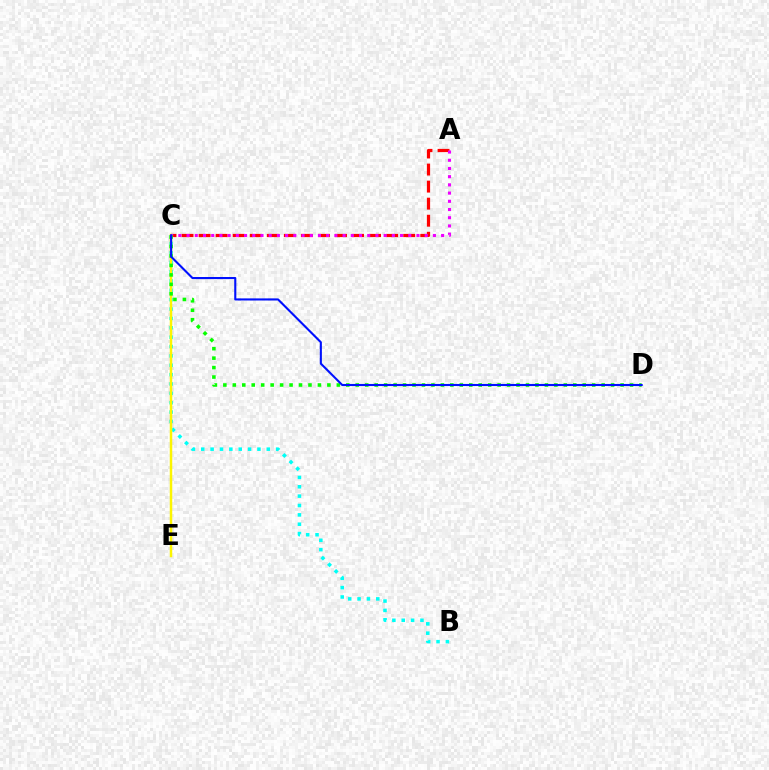{('B', 'C'): [{'color': '#00fff6', 'line_style': 'dotted', 'thickness': 2.54}], ('A', 'C'): [{'color': '#ff0000', 'line_style': 'dashed', 'thickness': 2.32}, {'color': '#ee00ff', 'line_style': 'dotted', 'thickness': 2.23}], ('C', 'E'): [{'color': '#fcf500', 'line_style': 'solid', 'thickness': 1.79}], ('C', 'D'): [{'color': '#08ff00', 'line_style': 'dotted', 'thickness': 2.57}, {'color': '#0010ff', 'line_style': 'solid', 'thickness': 1.51}]}